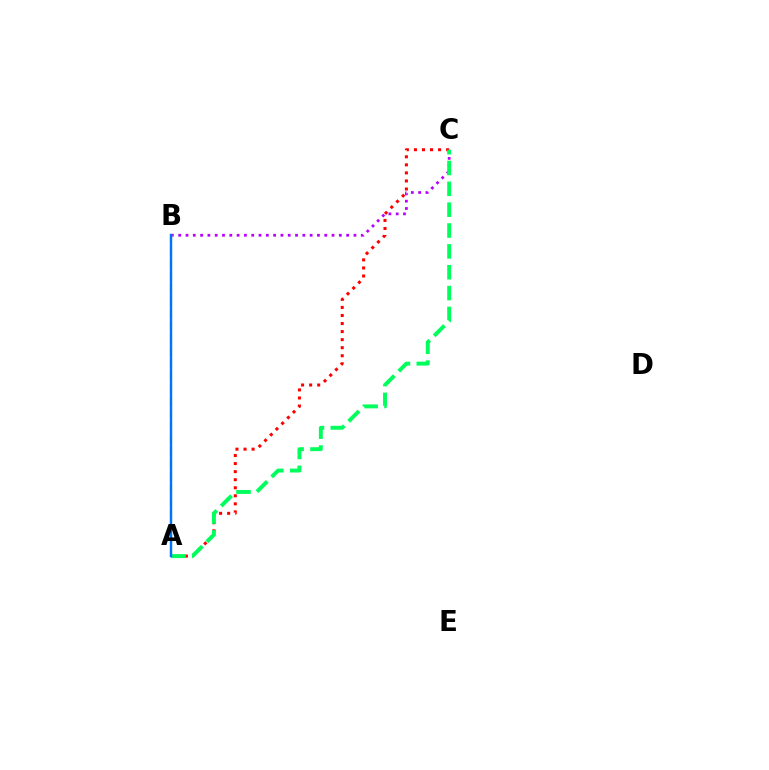{('A', 'C'): [{'color': '#ff0000', 'line_style': 'dotted', 'thickness': 2.19}, {'color': '#00ff5c', 'line_style': 'dashed', 'thickness': 2.83}], ('B', 'C'): [{'color': '#b900ff', 'line_style': 'dotted', 'thickness': 1.98}], ('A', 'B'): [{'color': '#d1ff00', 'line_style': 'dashed', 'thickness': 1.7}, {'color': '#0074ff', 'line_style': 'solid', 'thickness': 1.74}]}